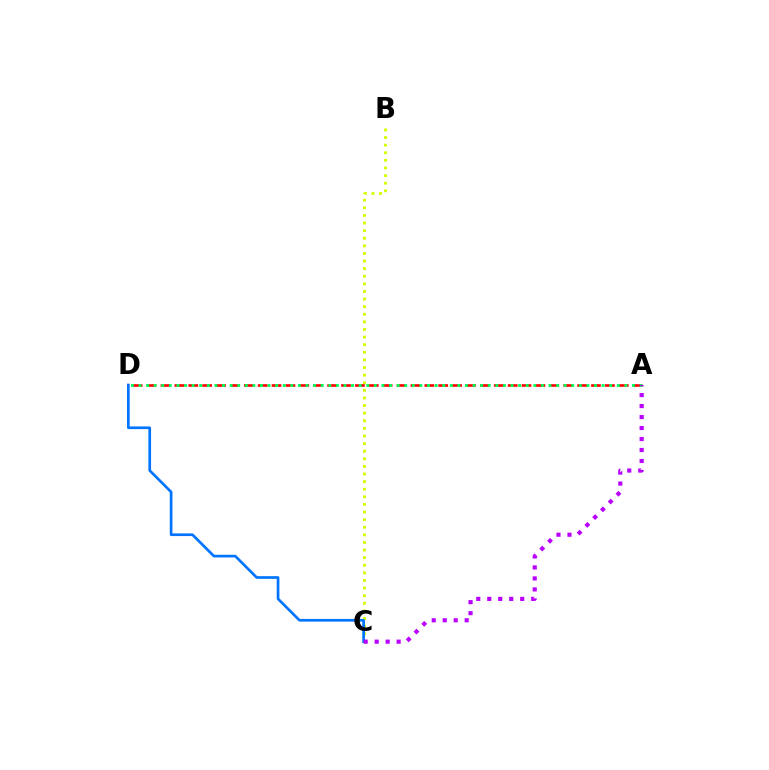{('B', 'C'): [{'color': '#d1ff00', 'line_style': 'dotted', 'thickness': 2.07}], ('C', 'D'): [{'color': '#0074ff', 'line_style': 'solid', 'thickness': 1.93}], ('A', 'D'): [{'color': '#ff0000', 'line_style': 'dashed', 'thickness': 1.89}, {'color': '#00ff5c', 'line_style': 'dotted', 'thickness': 2.06}], ('A', 'C'): [{'color': '#b900ff', 'line_style': 'dotted', 'thickness': 2.99}]}